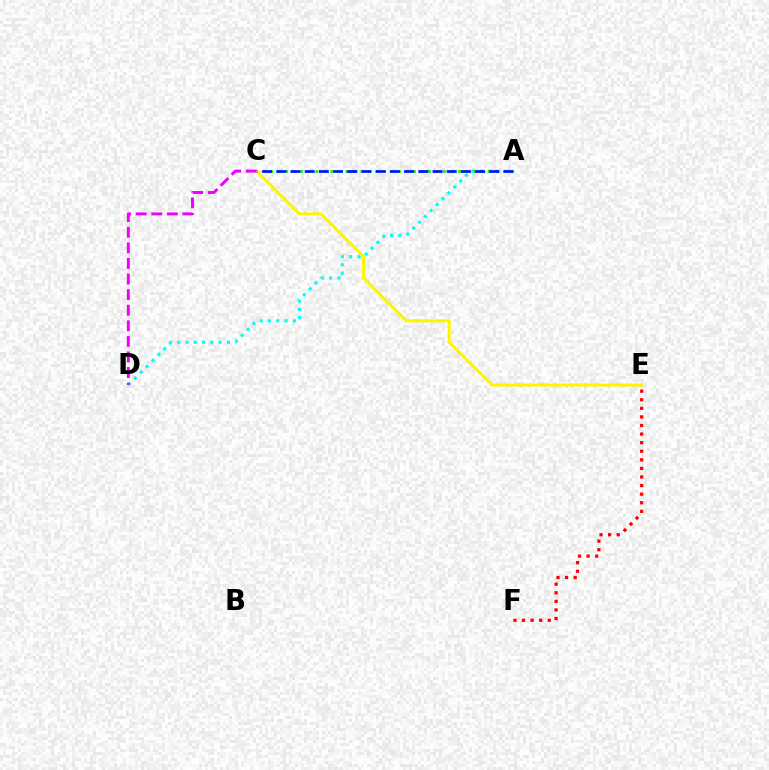{('A', 'D'): [{'color': '#00fff6', 'line_style': 'dotted', 'thickness': 2.26}], ('A', 'C'): [{'color': '#08ff00', 'line_style': 'dotted', 'thickness': 2.04}, {'color': '#0010ff', 'line_style': 'dashed', 'thickness': 1.93}], ('C', 'E'): [{'color': '#fcf500', 'line_style': 'solid', 'thickness': 2.16}], ('C', 'D'): [{'color': '#ee00ff', 'line_style': 'dashed', 'thickness': 2.12}], ('E', 'F'): [{'color': '#ff0000', 'line_style': 'dotted', 'thickness': 2.33}]}